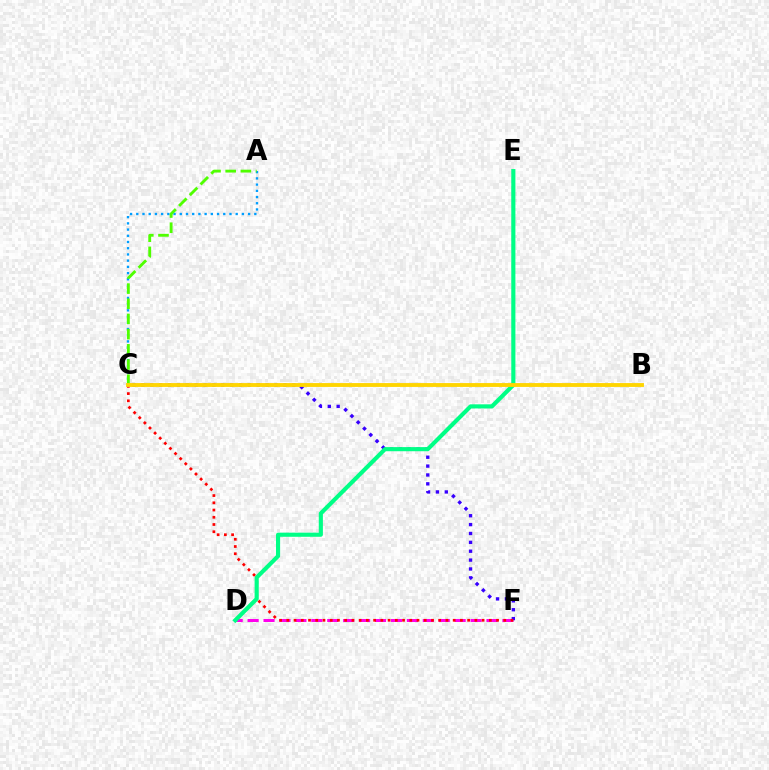{('A', 'C'): [{'color': '#009eff', 'line_style': 'dotted', 'thickness': 1.69}, {'color': '#4fff00', 'line_style': 'dashed', 'thickness': 2.06}], ('D', 'F'): [{'color': '#ff00ed', 'line_style': 'dashed', 'thickness': 2.16}], ('C', 'F'): [{'color': '#3700ff', 'line_style': 'dotted', 'thickness': 2.41}, {'color': '#ff0000', 'line_style': 'dotted', 'thickness': 1.97}], ('D', 'E'): [{'color': '#00ff86', 'line_style': 'solid', 'thickness': 2.97}], ('B', 'C'): [{'color': '#ffd500', 'line_style': 'solid', 'thickness': 2.77}]}